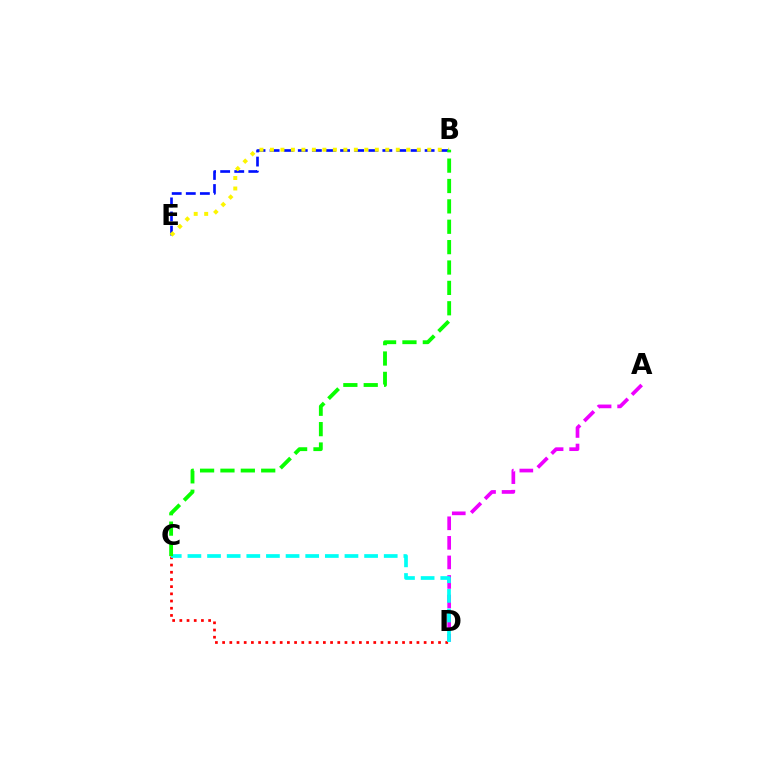{('C', 'D'): [{'color': '#ff0000', 'line_style': 'dotted', 'thickness': 1.96}, {'color': '#00fff6', 'line_style': 'dashed', 'thickness': 2.67}], ('A', 'D'): [{'color': '#ee00ff', 'line_style': 'dashed', 'thickness': 2.66}], ('B', 'E'): [{'color': '#0010ff', 'line_style': 'dashed', 'thickness': 1.91}, {'color': '#fcf500', 'line_style': 'dotted', 'thickness': 2.85}], ('B', 'C'): [{'color': '#08ff00', 'line_style': 'dashed', 'thickness': 2.77}]}